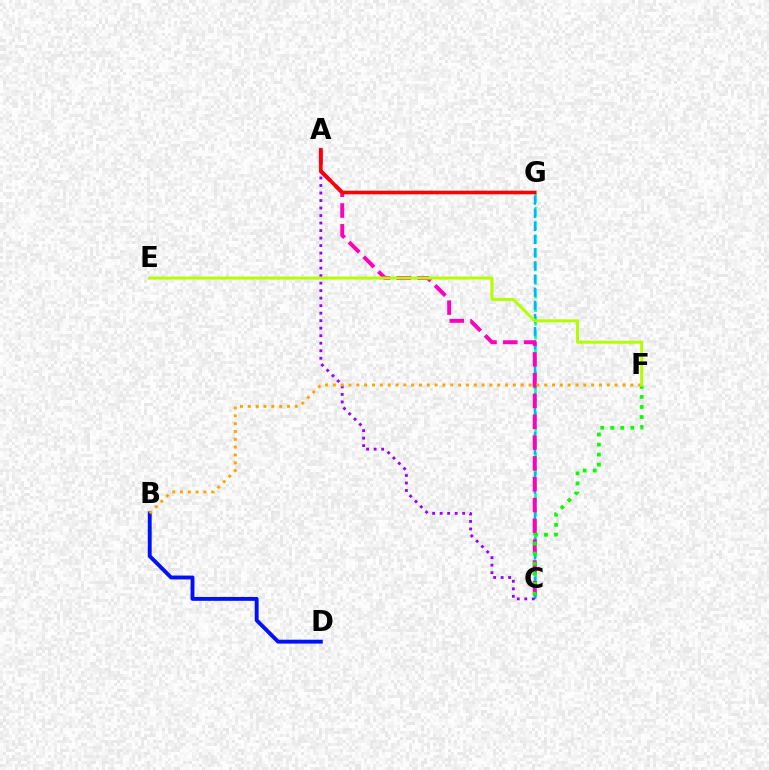{('C', 'G'): [{'color': '#00ff9d', 'line_style': 'dashed', 'thickness': 1.85}, {'color': '#00b5ff', 'line_style': 'dashed', 'thickness': 1.79}], ('B', 'D'): [{'color': '#0010ff', 'line_style': 'solid', 'thickness': 2.8}], ('A', 'C'): [{'color': '#9b00ff', 'line_style': 'dotted', 'thickness': 2.04}, {'color': '#ff00bd', 'line_style': 'dashed', 'thickness': 2.83}], ('A', 'G'): [{'color': '#ff0000', 'line_style': 'solid', 'thickness': 2.6}], ('C', 'F'): [{'color': '#08ff00', 'line_style': 'dotted', 'thickness': 2.73}], ('B', 'F'): [{'color': '#ffa500', 'line_style': 'dotted', 'thickness': 2.13}], ('E', 'F'): [{'color': '#b3ff00', 'line_style': 'solid', 'thickness': 2.16}]}